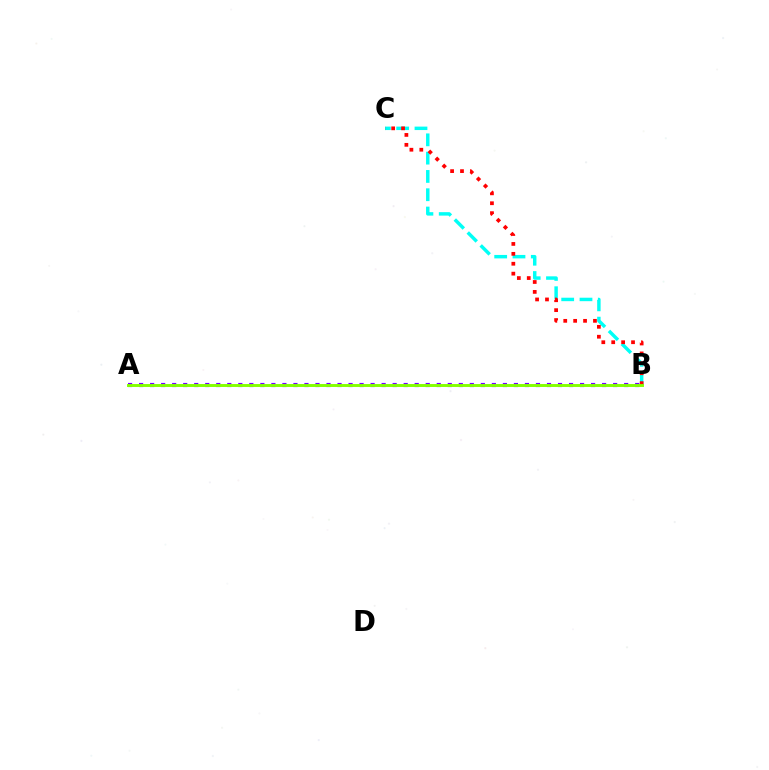{('B', 'C'): [{'color': '#00fff6', 'line_style': 'dashed', 'thickness': 2.49}, {'color': '#ff0000', 'line_style': 'dotted', 'thickness': 2.69}], ('A', 'B'): [{'color': '#7200ff', 'line_style': 'dotted', 'thickness': 3.0}, {'color': '#84ff00', 'line_style': 'solid', 'thickness': 2.11}]}